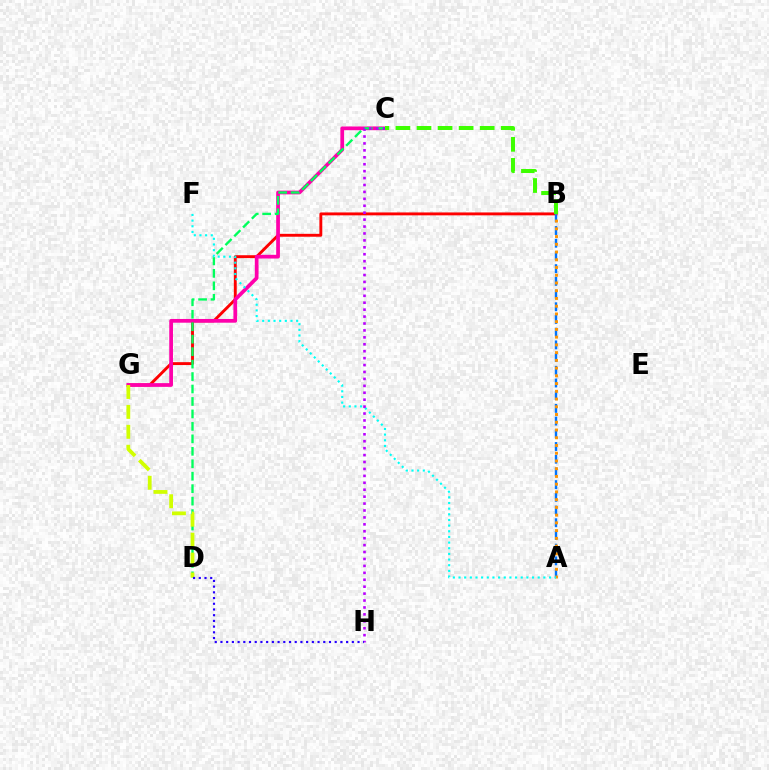{('B', 'G'): [{'color': '#ff0000', 'line_style': 'solid', 'thickness': 2.08}], ('A', 'B'): [{'color': '#0074ff', 'line_style': 'dashed', 'thickness': 1.73}, {'color': '#ff9400', 'line_style': 'dotted', 'thickness': 2.1}], ('C', 'G'): [{'color': '#ff00ac', 'line_style': 'solid', 'thickness': 2.69}], ('C', 'D'): [{'color': '#00ff5c', 'line_style': 'dashed', 'thickness': 1.69}], ('D', 'G'): [{'color': '#d1ff00', 'line_style': 'dashed', 'thickness': 2.71}], ('A', 'F'): [{'color': '#00fff6', 'line_style': 'dotted', 'thickness': 1.54}], ('C', 'H'): [{'color': '#b900ff', 'line_style': 'dotted', 'thickness': 1.88}], ('D', 'H'): [{'color': '#2500ff', 'line_style': 'dotted', 'thickness': 1.55}], ('B', 'C'): [{'color': '#3dff00', 'line_style': 'dashed', 'thickness': 2.86}]}